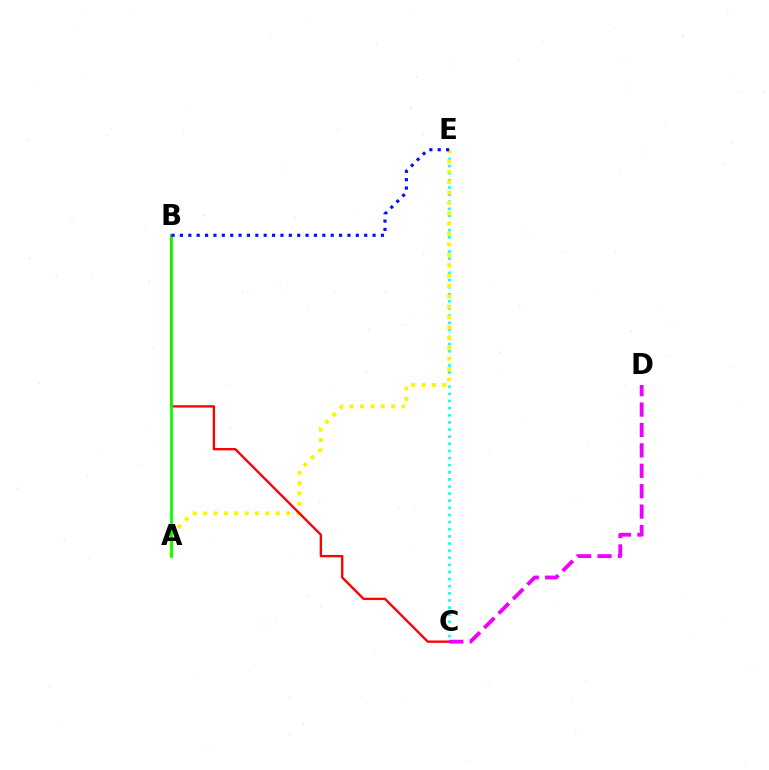{('C', 'E'): [{'color': '#00fff6', 'line_style': 'dotted', 'thickness': 1.93}], ('A', 'E'): [{'color': '#fcf500', 'line_style': 'dotted', 'thickness': 2.82}], ('B', 'C'): [{'color': '#ff0000', 'line_style': 'solid', 'thickness': 1.7}], ('A', 'B'): [{'color': '#08ff00', 'line_style': 'solid', 'thickness': 1.99}], ('C', 'D'): [{'color': '#ee00ff', 'line_style': 'dashed', 'thickness': 2.77}], ('B', 'E'): [{'color': '#0010ff', 'line_style': 'dotted', 'thickness': 2.28}]}